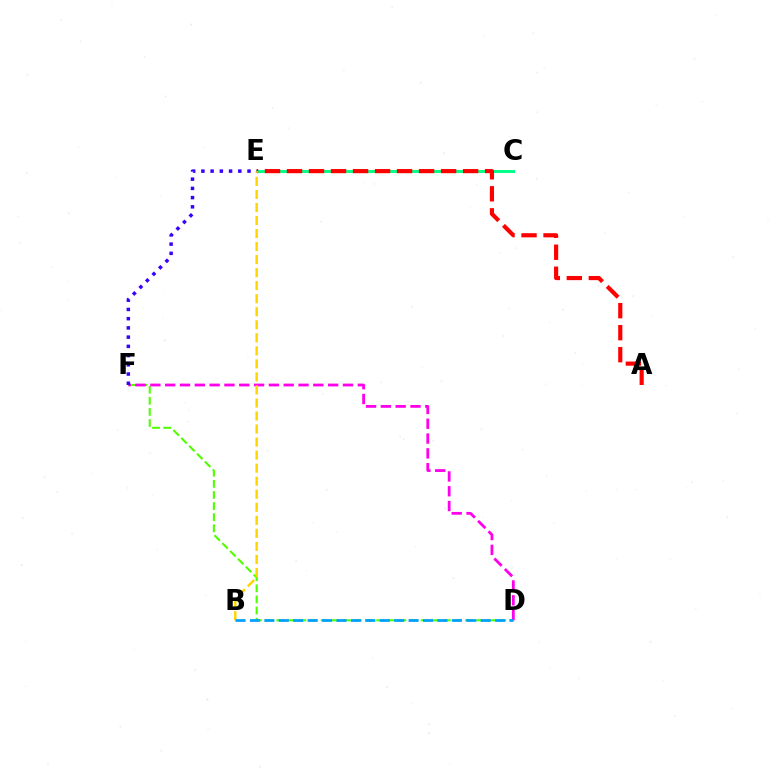{('C', 'E'): [{'color': '#00ff86', 'line_style': 'solid', 'thickness': 2.12}], ('D', 'F'): [{'color': '#4fff00', 'line_style': 'dashed', 'thickness': 1.51}, {'color': '#ff00ed', 'line_style': 'dashed', 'thickness': 2.01}], ('A', 'E'): [{'color': '#ff0000', 'line_style': 'dashed', 'thickness': 2.99}], ('B', 'E'): [{'color': '#ffd500', 'line_style': 'dashed', 'thickness': 1.77}], ('B', 'D'): [{'color': '#009eff', 'line_style': 'dashed', 'thickness': 1.96}], ('E', 'F'): [{'color': '#3700ff', 'line_style': 'dotted', 'thickness': 2.51}]}